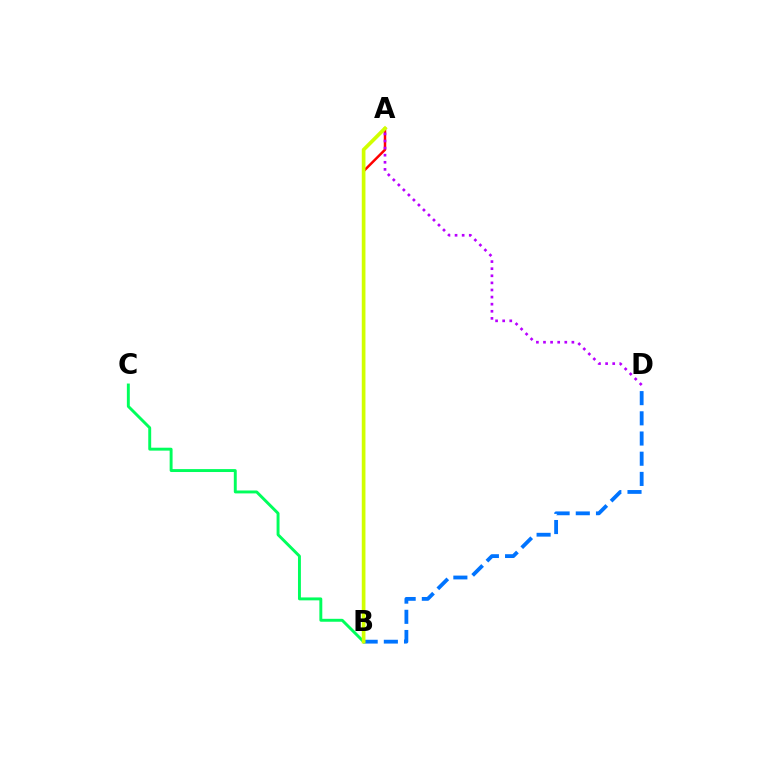{('B', 'D'): [{'color': '#0074ff', 'line_style': 'dashed', 'thickness': 2.74}], ('B', 'C'): [{'color': '#00ff5c', 'line_style': 'solid', 'thickness': 2.1}], ('A', 'B'): [{'color': '#ff0000', 'line_style': 'solid', 'thickness': 1.79}, {'color': '#d1ff00', 'line_style': 'solid', 'thickness': 2.65}], ('A', 'D'): [{'color': '#b900ff', 'line_style': 'dotted', 'thickness': 1.93}]}